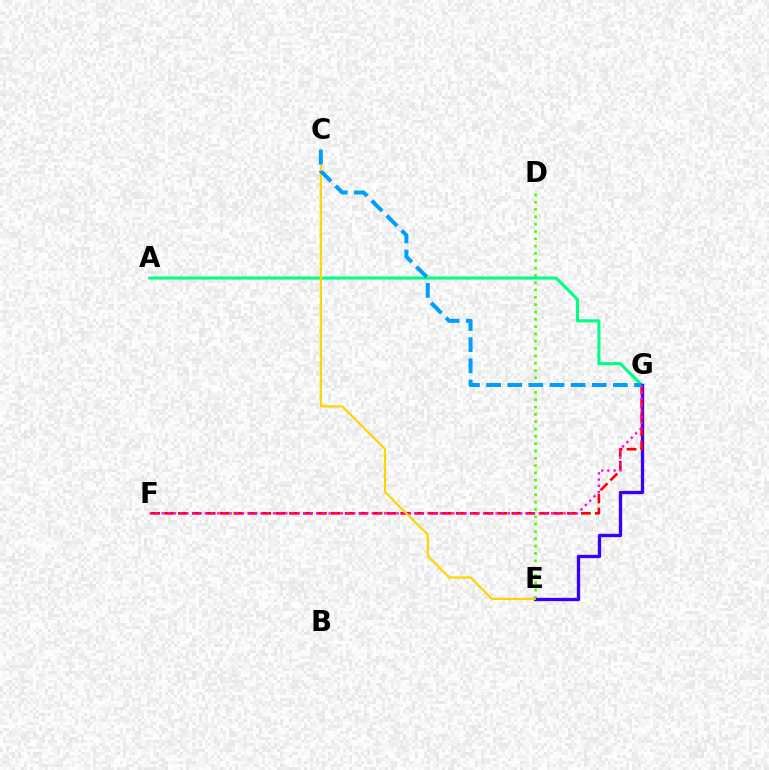{('D', 'E'): [{'color': '#4fff00', 'line_style': 'dotted', 'thickness': 1.99}], ('A', 'G'): [{'color': '#00ff86', 'line_style': 'solid', 'thickness': 2.21}], ('E', 'G'): [{'color': '#3700ff', 'line_style': 'solid', 'thickness': 2.39}], ('F', 'G'): [{'color': '#ff0000', 'line_style': 'dashed', 'thickness': 1.89}, {'color': '#ff00ed', 'line_style': 'dotted', 'thickness': 1.68}], ('C', 'E'): [{'color': '#ffd500', 'line_style': 'solid', 'thickness': 1.57}], ('C', 'G'): [{'color': '#009eff', 'line_style': 'dashed', 'thickness': 2.87}]}